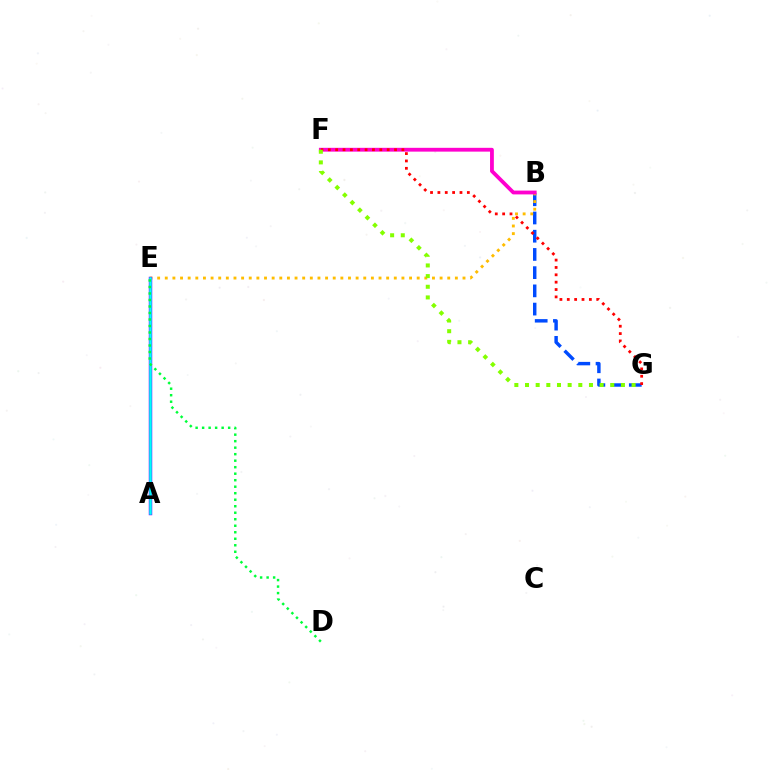{('B', 'G'): [{'color': '#004bff', 'line_style': 'dashed', 'thickness': 2.48}], ('B', 'E'): [{'color': '#ffbd00', 'line_style': 'dotted', 'thickness': 2.07}], ('A', 'E'): [{'color': '#7200ff', 'line_style': 'solid', 'thickness': 2.48}, {'color': '#00fff6', 'line_style': 'solid', 'thickness': 1.8}], ('B', 'F'): [{'color': '#ff00cf', 'line_style': 'solid', 'thickness': 2.74}], ('F', 'G'): [{'color': '#ff0000', 'line_style': 'dotted', 'thickness': 2.0}, {'color': '#84ff00', 'line_style': 'dotted', 'thickness': 2.9}], ('D', 'E'): [{'color': '#00ff39', 'line_style': 'dotted', 'thickness': 1.77}]}